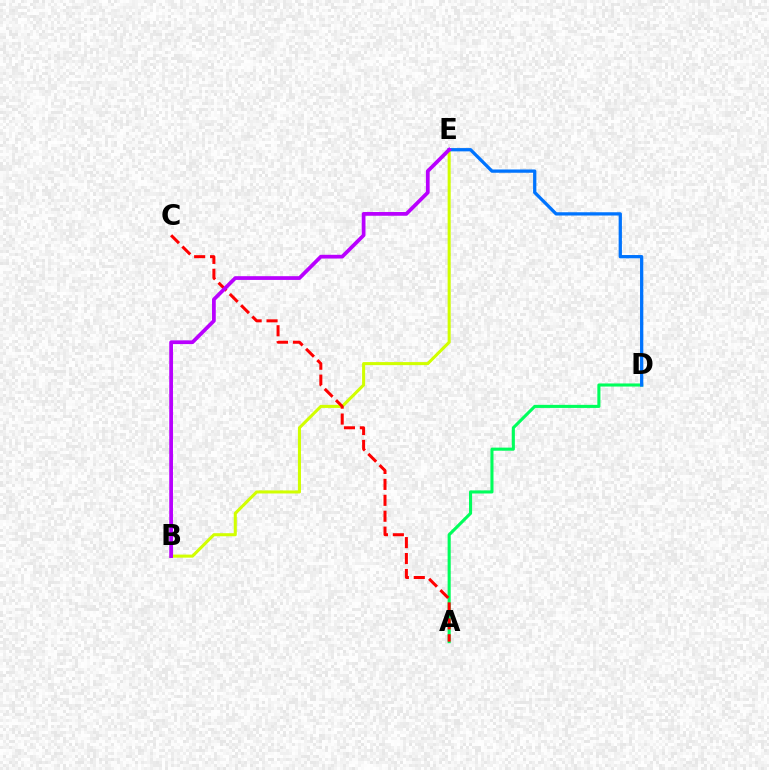{('B', 'E'): [{'color': '#d1ff00', 'line_style': 'solid', 'thickness': 2.2}, {'color': '#b900ff', 'line_style': 'solid', 'thickness': 2.69}], ('A', 'D'): [{'color': '#00ff5c', 'line_style': 'solid', 'thickness': 2.22}], ('D', 'E'): [{'color': '#0074ff', 'line_style': 'solid', 'thickness': 2.36}], ('A', 'C'): [{'color': '#ff0000', 'line_style': 'dashed', 'thickness': 2.16}]}